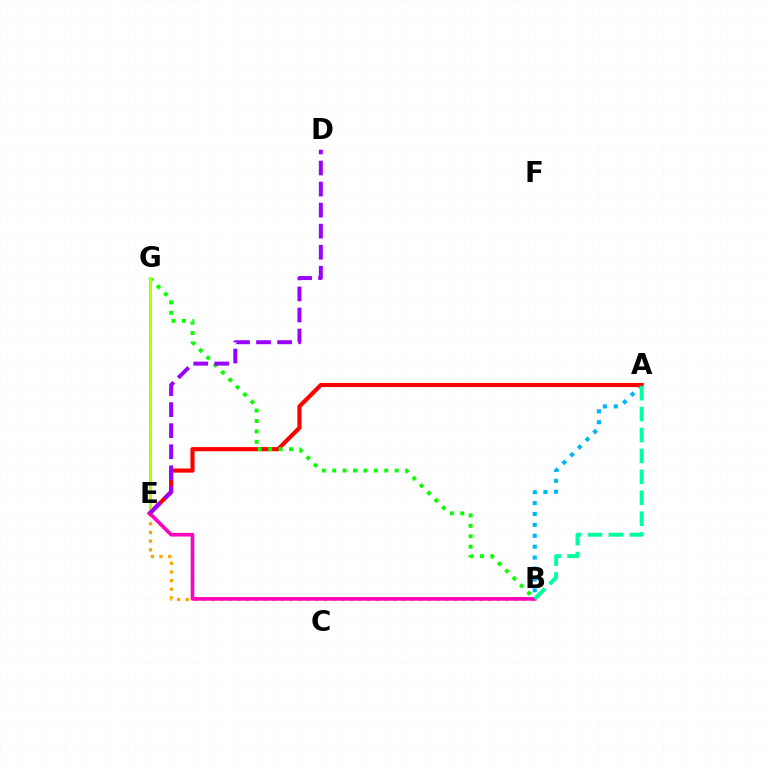{('B', 'E'): [{'color': '#ffa500', 'line_style': 'dotted', 'thickness': 2.35}, {'color': '#ff00bd', 'line_style': 'solid', 'thickness': 2.61}], ('E', 'G'): [{'color': '#0010ff', 'line_style': 'dashed', 'thickness': 1.91}, {'color': '#b3ff00', 'line_style': 'solid', 'thickness': 2.13}], ('A', 'B'): [{'color': '#00b5ff', 'line_style': 'dotted', 'thickness': 2.96}, {'color': '#00ff9d', 'line_style': 'dashed', 'thickness': 2.84}], ('A', 'E'): [{'color': '#ff0000', 'line_style': 'solid', 'thickness': 2.98}], ('B', 'G'): [{'color': '#08ff00', 'line_style': 'dotted', 'thickness': 2.83}], ('D', 'E'): [{'color': '#9b00ff', 'line_style': 'dashed', 'thickness': 2.86}]}